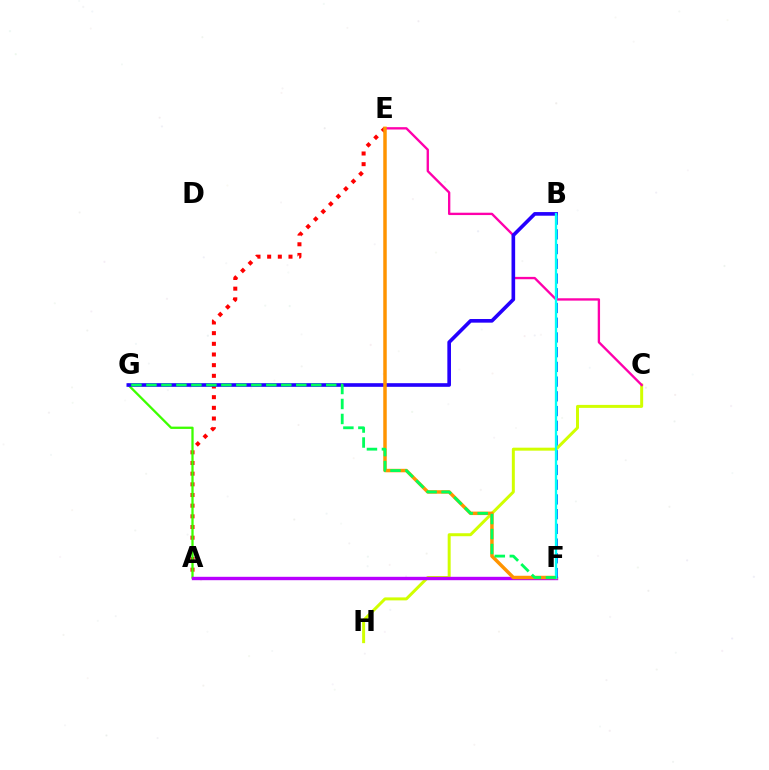{('C', 'H'): [{'color': '#d1ff00', 'line_style': 'solid', 'thickness': 2.15}], ('A', 'E'): [{'color': '#ff0000', 'line_style': 'dotted', 'thickness': 2.9}], ('A', 'G'): [{'color': '#3dff00', 'line_style': 'solid', 'thickness': 1.65}], ('C', 'E'): [{'color': '#ff00ac', 'line_style': 'solid', 'thickness': 1.69}], ('B', 'G'): [{'color': '#2500ff', 'line_style': 'solid', 'thickness': 2.62}], ('A', 'F'): [{'color': '#b900ff', 'line_style': 'solid', 'thickness': 2.44}], ('E', 'F'): [{'color': '#ff9400', 'line_style': 'solid', 'thickness': 2.5}], ('B', 'F'): [{'color': '#0074ff', 'line_style': 'dashed', 'thickness': 2.0}, {'color': '#00fff6', 'line_style': 'solid', 'thickness': 1.67}], ('F', 'G'): [{'color': '#00ff5c', 'line_style': 'dashed', 'thickness': 2.04}]}